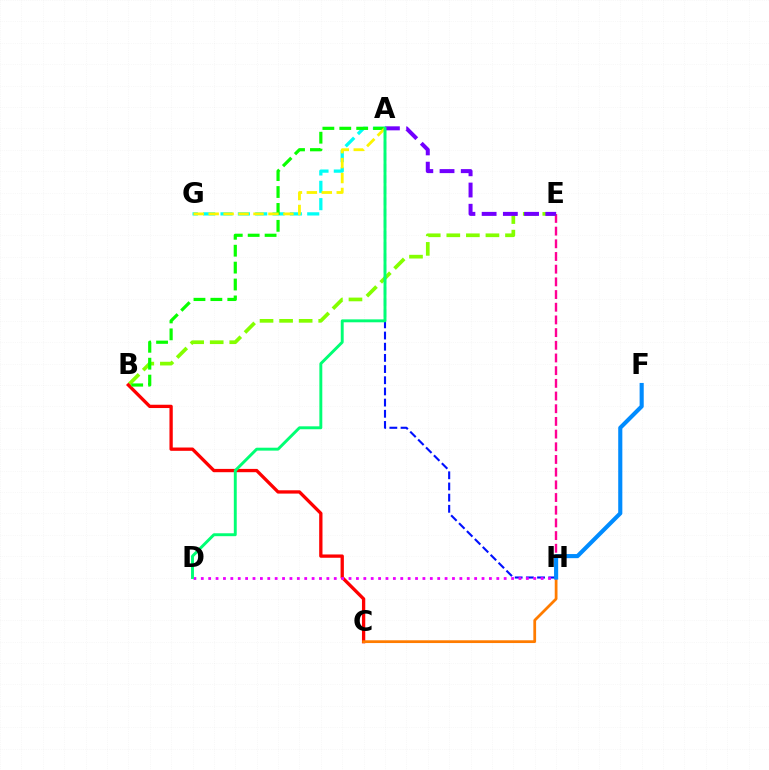{('E', 'H'): [{'color': '#ff0094', 'line_style': 'dashed', 'thickness': 1.72}], ('A', 'G'): [{'color': '#00fff6', 'line_style': 'dashed', 'thickness': 2.36}, {'color': '#fcf500', 'line_style': 'dashed', 'thickness': 2.03}], ('B', 'E'): [{'color': '#84ff00', 'line_style': 'dashed', 'thickness': 2.66}], ('B', 'C'): [{'color': '#ff0000', 'line_style': 'solid', 'thickness': 2.38}], ('A', 'B'): [{'color': '#08ff00', 'line_style': 'dashed', 'thickness': 2.3}], ('A', 'E'): [{'color': '#7200ff', 'line_style': 'dashed', 'thickness': 2.88}], ('A', 'H'): [{'color': '#0010ff', 'line_style': 'dashed', 'thickness': 1.52}], ('C', 'H'): [{'color': '#ff7c00', 'line_style': 'solid', 'thickness': 1.99}], ('D', 'H'): [{'color': '#ee00ff', 'line_style': 'dotted', 'thickness': 2.01}], ('F', 'H'): [{'color': '#008cff', 'line_style': 'solid', 'thickness': 2.96}], ('A', 'D'): [{'color': '#00ff74', 'line_style': 'solid', 'thickness': 2.1}]}